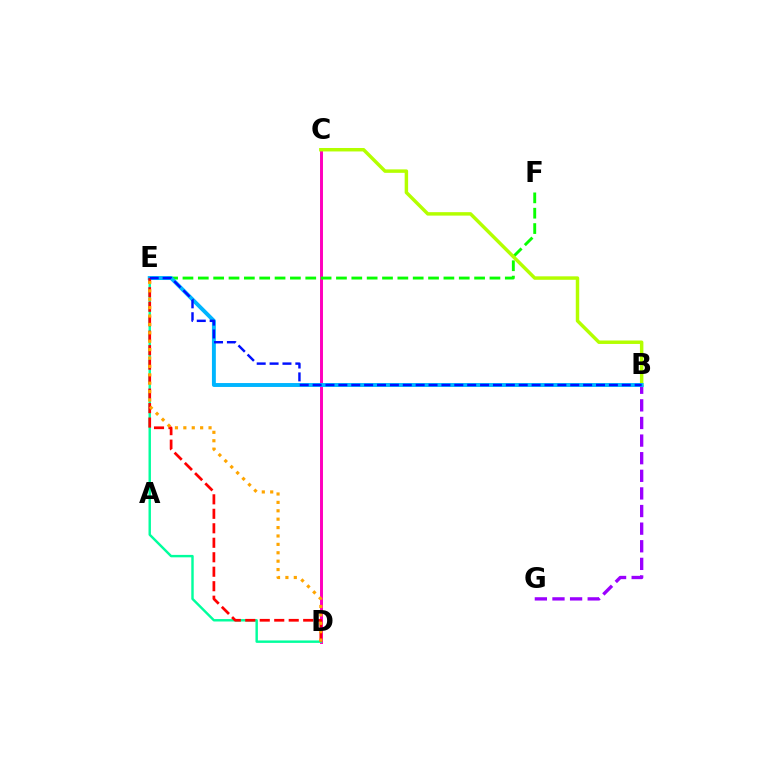{('C', 'D'): [{'color': '#ff00bd', 'line_style': 'solid', 'thickness': 2.13}], ('D', 'E'): [{'color': '#00ff9d', 'line_style': 'solid', 'thickness': 1.75}, {'color': '#ff0000', 'line_style': 'dashed', 'thickness': 1.97}, {'color': '#ffa500', 'line_style': 'dotted', 'thickness': 2.28}], ('B', 'G'): [{'color': '#9b00ff', 'line_style': 'dashed', 'thickness': 2.39}], ('E', 'F'): [{'color': '#08ff00', 'line_style': 'dashed', 'thickness': 2.09}], ('B', 'C'): [{'color': '#b3ff00', 'line_style': 'solid', 'thickness': 2.49}], ('B', 'E'): [{'color': '#00b5ff', 'line_style': 'solid', 'thickness': 2.81}, {'color': '#0010ff', 'line_style': 'dashed', 'thickness': 1.75}]}